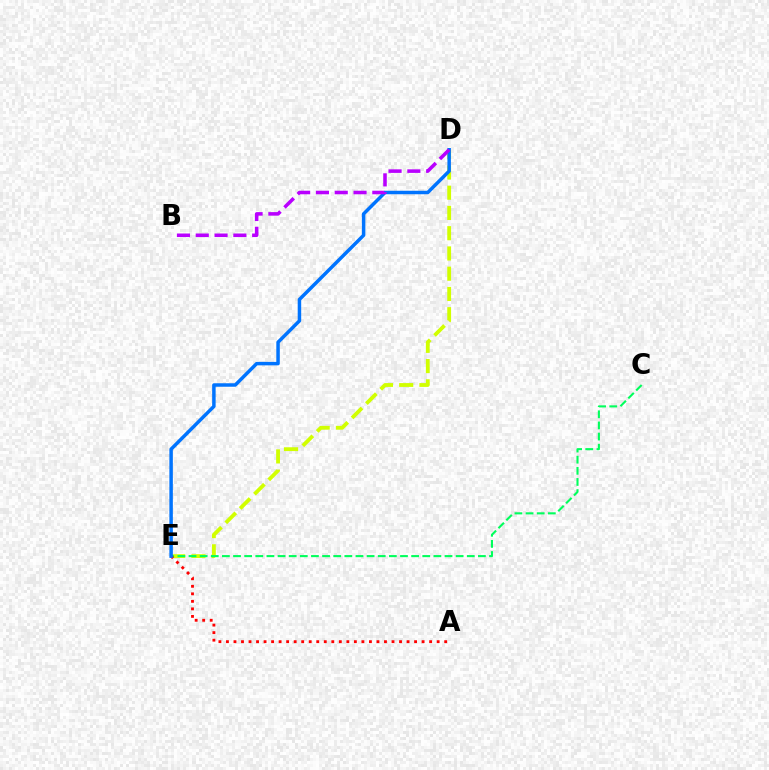{('D', 'E'): [{'color': '#d1ff00', 'line_style': 'dashed', 'thickness': 2.75}, {'color': '#0074ff', 'line_style': 'solid', 'thickness': 2.51}], ('C', 'E'): [{'color': '#00ff5c', 'line_style': 'dashed', 'thickness': 1.51}], ('A', 'E'): [{'color': '#ff0000', 'line_style': 'dotted', 'thickness': 2.04}], ('B', 'D'): [{'color': '#b900ff', 'line_style': 'dashed', 'thickness': 2.55}]}